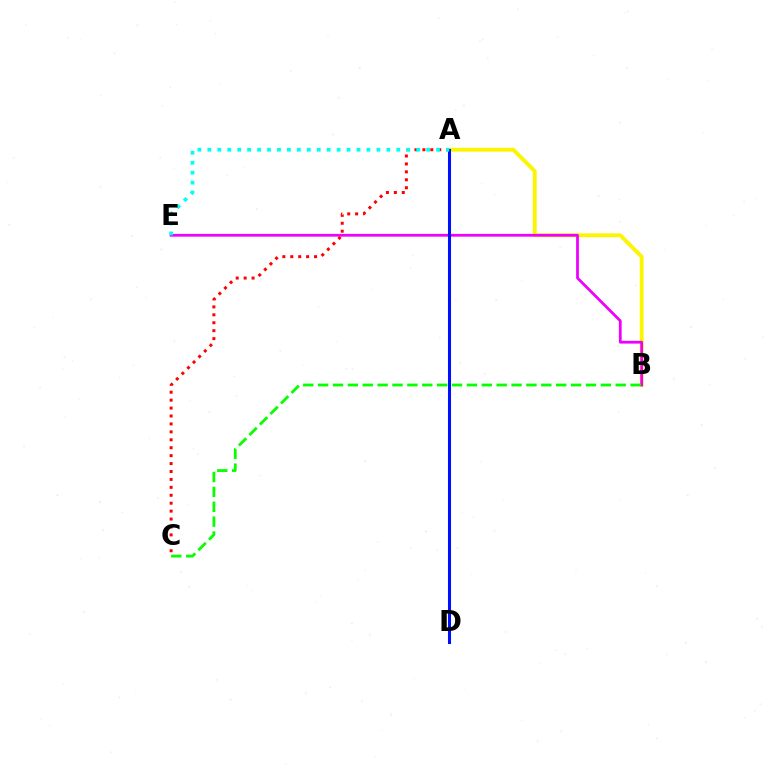{('A', 'B'): [{'color': '#fcf500', 'line_style': 'solid', 'thickness': 2.78}], ('B', 'E'): [{'color': '#ee00ff', 'line_style': 'solid', 'thickness': 1.99}], ('A', 'C'): [{'color': '#ff0000', 'line_style': 'dotted', 'thickness': 2.15}], ('A', 'D'): [{'color': '#0010ff', 'line_style': 'solid', 'thickness': 2.21}], ('B', 'C'): [{'color': '#08ff00', 'line_style': 'dashed', 'thickness': 2.02}], ('A', 'E'): [{'color': '#00fff6', 'line_style': 'dotted', 'thickness': 2.7}]}